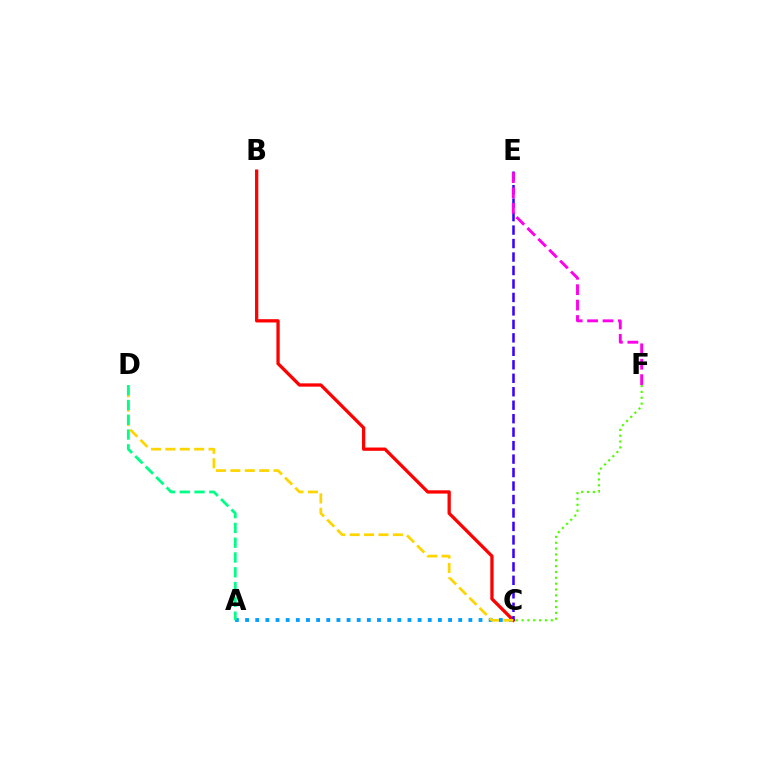{('A', 'C'): [{'color': '#009eff', 'line_style': 'dotted', 'thickness': 2.76}], ('B', 'C'): [{'color': '#ff0000', 'line_style': 'solid', 'thickness': 2.37}], ('C', 'E'): [{'color': '#3700ff', 'line_style': 'dashed', 'thickness': 1.83}], ('C', 'D'): [{'color': '#ffd500', 'line_style': 'dashed', 'thickness': 1.96}], ('E', 'F'): [{'color': '#ff00ed', 'line_style': 'dashed', 'thickness': 2.09}], ('C', 'F'): [{'color': '#4fff00', 'line_style': 'dotted', 'thickness': 1.59}], ('A', 'D'): [{'color': '#00ff86', 'line_style': 'dashed', 'thickness': 2.01}]}